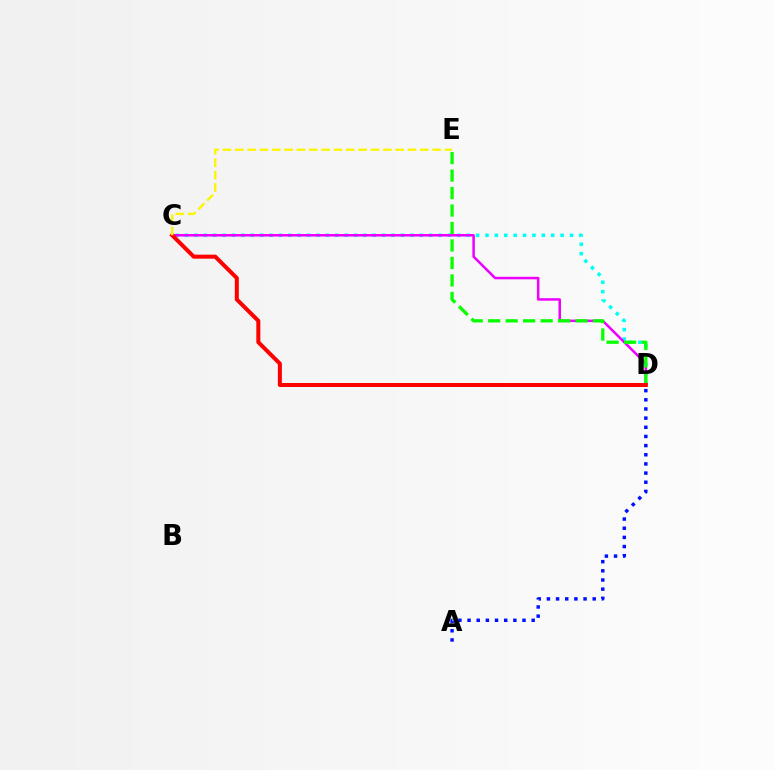{('C', 'D'): [{'color': '#00fff6', 'line_style': 'dotted', 'thickness': 2.55}, {'color': '#ee00ff', 'line_style': 'solid', 'thickness': 1.82}, {'color': '#ff0000', 'line_style': 'solid', 'thickness': 2.89}], ('D', 'E'): [{'color': '#08ff00', 'line_style': 'dashed', 'thickness': 2.37}], ('A', 'D'): [{'color': '#0010ff', 'line_style': 'dotted', 'thickness': 2.49}], ('C', 'E'): [{'color': '#fcf500', 'line_style': 'dashed', 'thickness': 1.68}]}